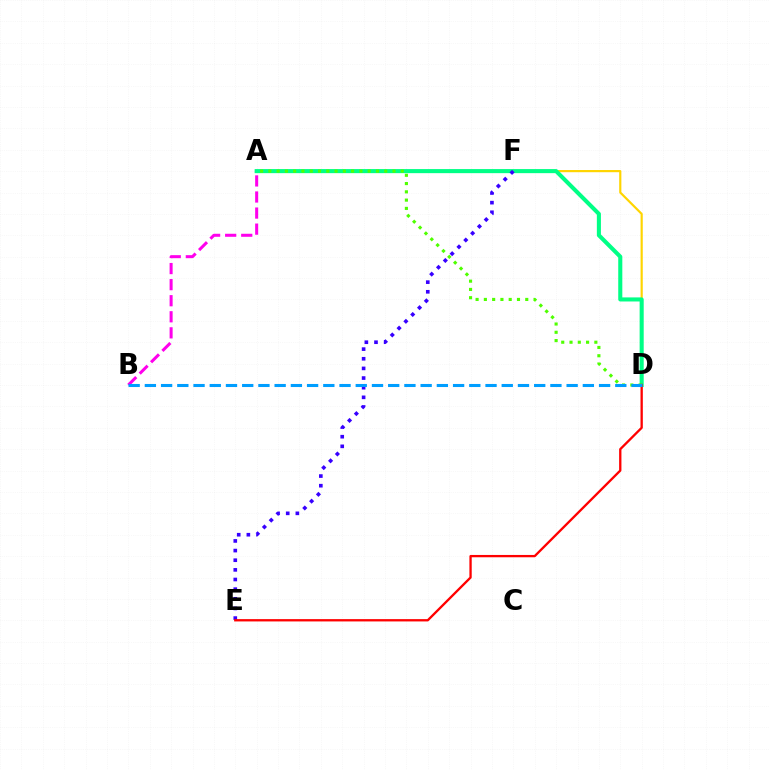{('A', 'B'): [{'color': '#ff00ed', 'line_style': 'dashed', 'thickness': 2.18}], ('D', 'F'): [{'color': '#ffd500', 'line_style': 'solid', 'thickness': 1.57}], ('A', 'D'): [{'color': '#00ff86', 'line_style': 'solid', 'thickness': 2.93}, {'color': '#4fff00', 'line_style': 'dotted', 'thickness': 2.25}], ('E', 'F'): [{'color': '#3700ff', 'line_style': 'dotted', 'thickness': 2.62}], ('D', 'E'): [{'color': '#ff0000', 'line_style': 'solid', 'thickness': 1.67}], ('B', 'D'): [{'color': '#009eff', 'line_style': 'dashed', 'thickness': 2.2}]}